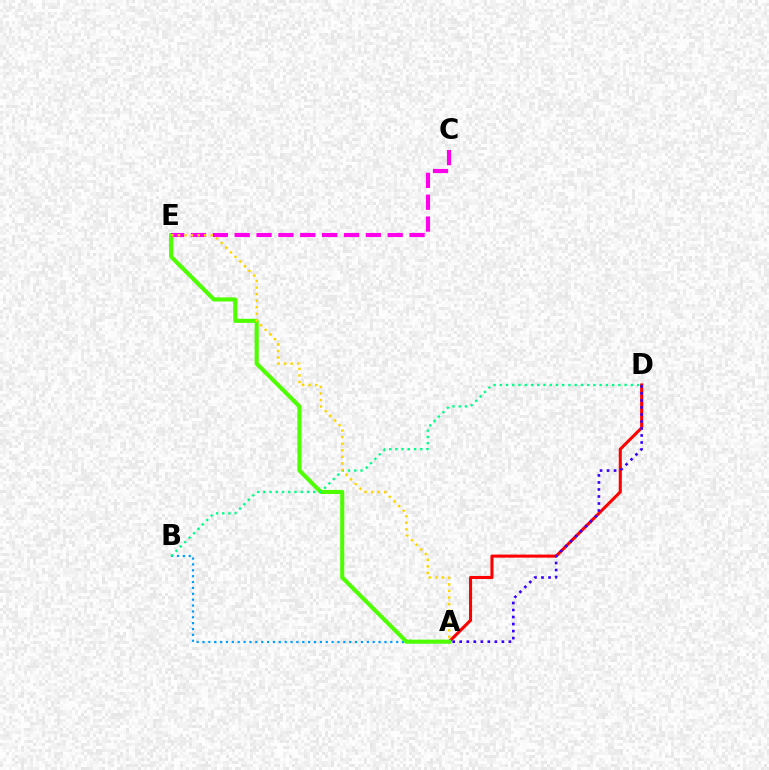{('A', 'D'): [{'color': '#ff0000', 'line_style': 'solid', 'thickness': 2.21}, {'color': '#3700ff', 'line_style': 'dotted', 'thickness': 1.91}], ('A', 'B'): [{'color': '#009eff', 'line_style': 'dotted', 'thickness': 1.59}], ('A', 'E'): [{'color': '#4fff00', 'line_style': 'solid', 'thickness': 2.94}, {'color': '#ffd500', 'line_style': 'dotted', 'thickness': 1.78}], ('B', 'D'): [{'color': '#00ff86', 'line_style': 'dotted', 'thickness': 1.7}], ('C', 'E'): [{'color': '#ff00ed', 'line_style': 'dashed', 'thickness': 2.97}]}